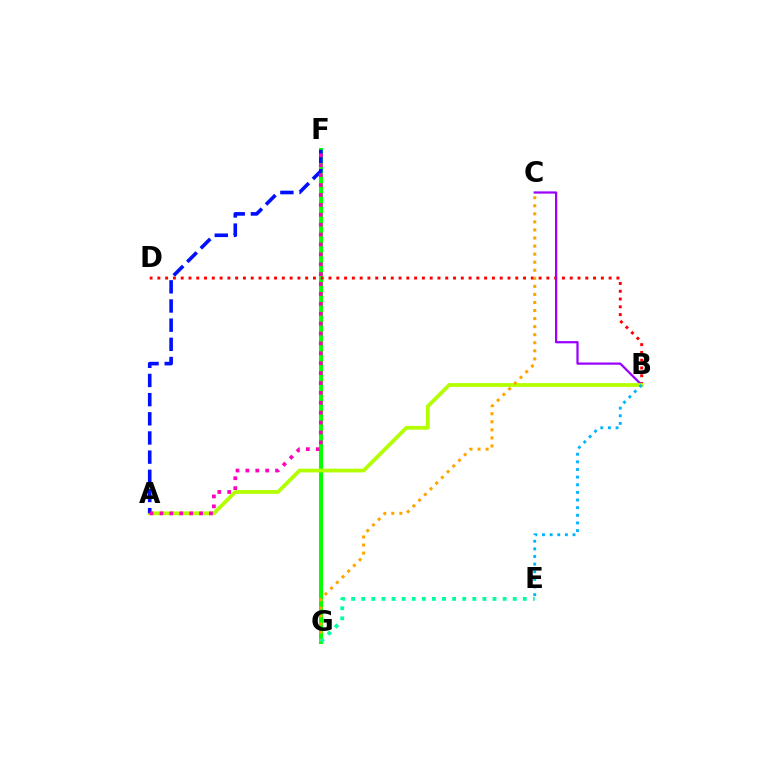{('F', 'G'): [{'color': '#08ff00', 'line_style': 'solid', 'thickness': 2.92}], ('B', 'D'): [{'color': '#ff0000', 'line_style': 'dotted', 'thickness': 2.11}], ('B', 'C'): [{'color': '#9b00ff', 'line_style': 'solid', 'thickness': 1.61}], ('A', 'B'): [{'color': '#b3ff00', 'line_style': 'solid', 'thickness': 2.71}], ('A', 'F'): [{'color': '#0010ff', 'line_style': 'dashed', 'thickness': 2.6}, {'color': '#ff00bd', 'line_style': 'dotted', 'thickness': 2.69}], ('C', 'G'): [{'color': '#ffa500', 'line_style': 'dotted', 'thickness': 2.19}], ('E', 'G'): [{'color': '#00ff9d', 'line_style': 'dotted', 'thickness': 2.74}], ('B', 'E'): [{'color': '#00b5ff', 'line_style': 'dotted', 'thickness': 2.07}]}